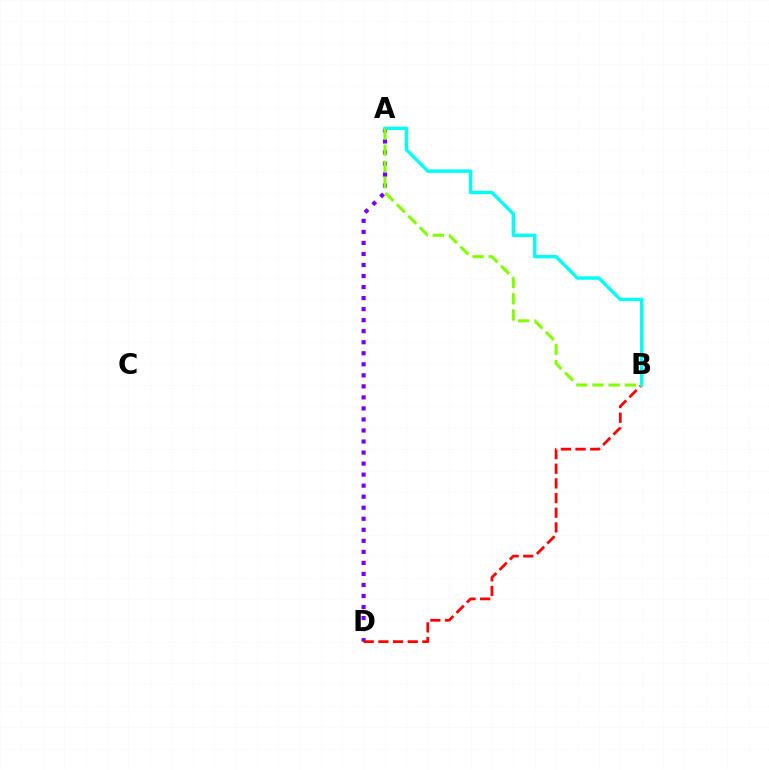{('A', 'D'): [{'color': '#7200ff', 'line_style': 'dotted', 'thickness': 3.0}], ('B', 'D'): [{'color': '#ff0000', 'line_style': 'dashed', 'thickness': 1.99}], ('A', 'B'): [{'color': '#00fff6', 'line_style': 'solid', 'thickness': 2.45}, {'color': '#84ff00', 'line_style': 'dashed', 'thickness': 2.2}]}